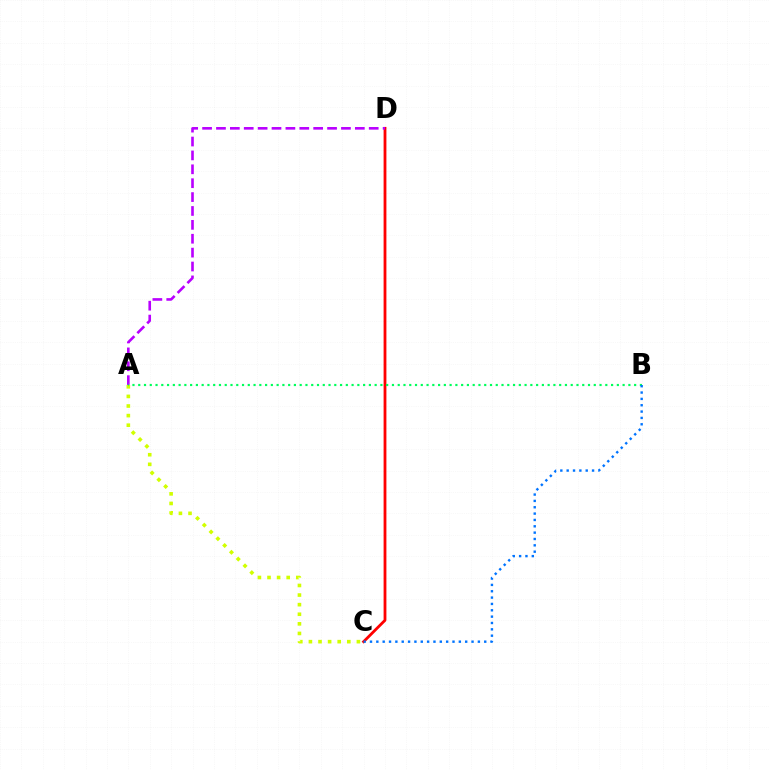{('C', 'D'): [{'color': '#ff0000', 'line_style': 'solid', 'thickness': 2.02}], ('A', 'C'): [{'color': '#d1ff00', 'line_style': 'dotted', 'thickness': 2.61}], ('A', 'D'): [{'color': '#b900ff', 'line_style': 'dashed', 'thickness': 1.89}], ('A', 'B'): [{'color': '#00ff5c', 'line_style': 'dotted', 'thickness': 1.57}], ('B', 'C'): [{'color': '#0074ff', 'line_style': 'dotted', 'thickness': 1.72}]}